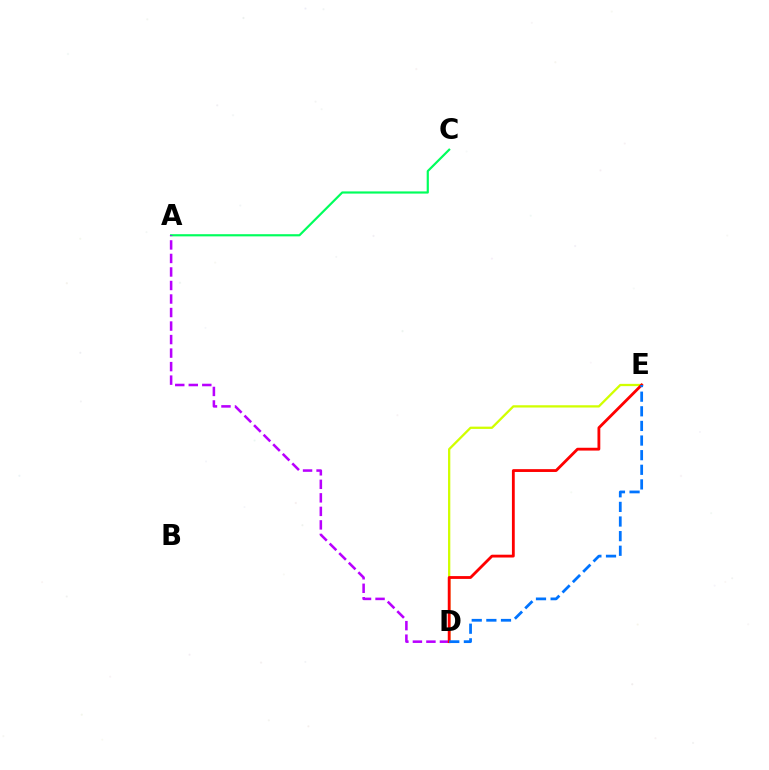{('A', 'C'): [{'color': '#00ff5c', 'line_style': 'solid', 'thickness': 1.57}], ('D', 'E'): [{'color': '#d1ff00', 'line_style': 'solid', 'thickness': 1.64}, {'color': '#ff0000', 'line_style': 'solid', 'thickness': 2.03}, {'color': '#0074ff', 'line_style': 'dashed', 'thickness': 1.99}], ('A', 'D'): [{'color': '#b900ff', 'line_style': 'dashed', 'thickness': 1.84}]}